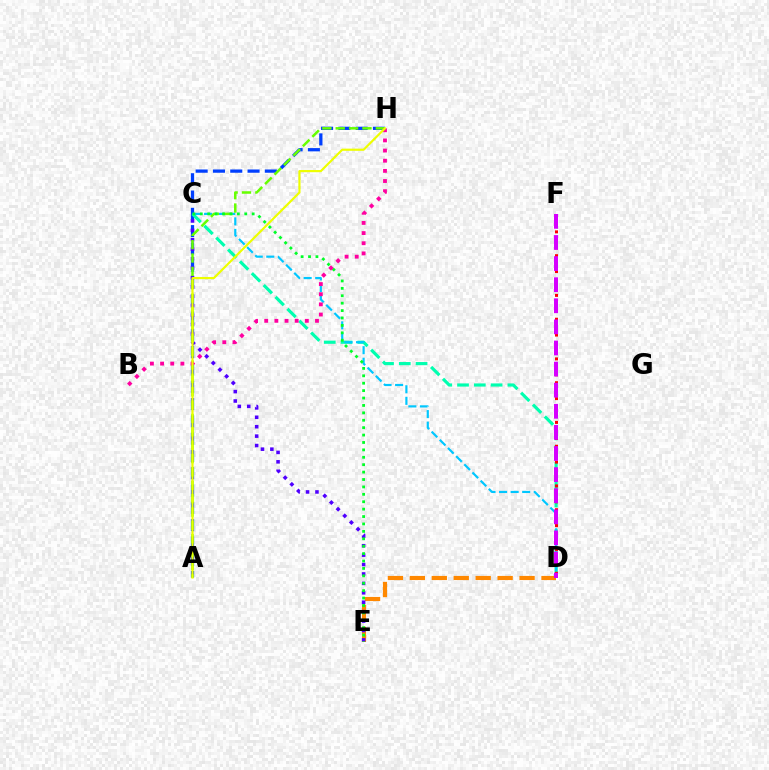{('A', 'H'): [{'color': '#003fff', 'line_style': 'dashed', 'thickness': 2.35}, {'color': '#66ff00', 'line_style': 'dashed', 'thickness': 1.82}, {'color': '#eeff00', 'line_style': 'solid', 'thickness': 1.57}], ('D', 'E'): [{'color': '#ff8800', 'line_style': 'dashed', 'thickness': 2.98}], ('C', 'D'): [{'color': '#00ffaf', 'line_style': 'dashed', 'thickness': 2.28}, {'color': '#00c7ff', 'line_style': 'dashed', 'thickness': 1.57}], ('C', 'E'): [{'color': '#4f00ff', 'line_style': 'dotted', 'thickness': 2.56}, {'color': '#00ff27', 'line_style': 'dotted', 'thickness': 2.01}], ('D', 'F'): [{'color': '#ff0000', 'line_style': 'dotted', 'thickness': 2.16}, {'color': '#d600ff', 'line_style': 'dashed', 'thickness': 2.87}], ('B', 'H'): [{'color': '#ff00a0', 'line_style': 'dotted', 'thickness': 2.76}]}